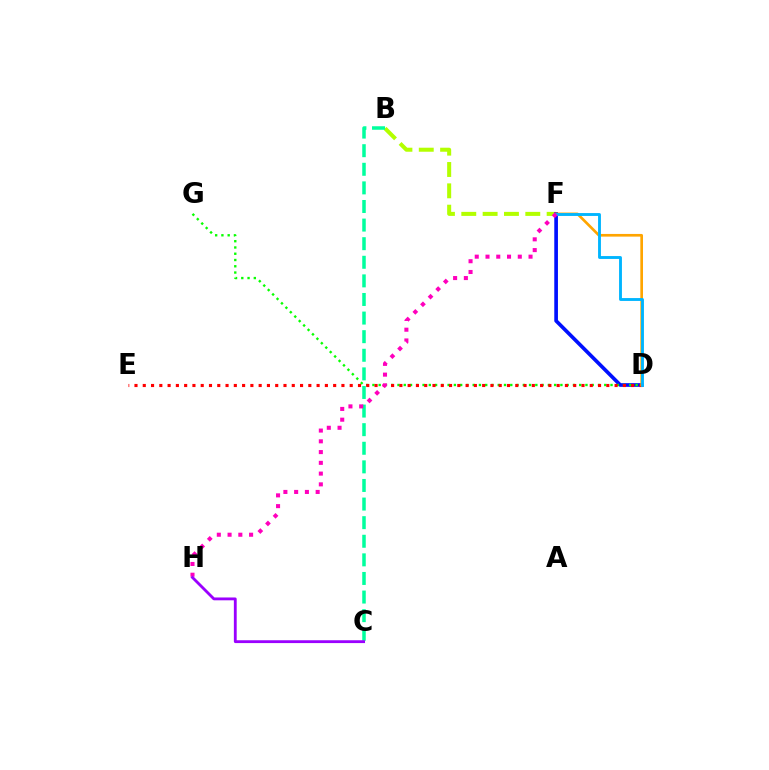{('B', 'F'): [{'color': '#b3ff00', 'line_style': 'dashed', 'thickness': 2.9}], ('D', 'F'): [{'color': '#0010ff', 'line_style': 'solid', 'thickness': 2.64}, {'color': '#ffa500', 'line_style': 'solid', 'thickness': 1.93}, {'color': '#00b5ff', 'line_style': 'solid', 'thickness': 2.07}], ('D', 'G'): [{'color': '#08ff00', 'line_style': 'dotted', 'thickness': 1.7}], ('D', 'E'): [{'color': '#ff0000', 'line_style': 'dotted', 'thickness': 2.25}], ('B', 'C'): [{'color': '#00ff9d', 'line_style': 'dashed', 'thickness': 2.53}], ('F', 'H'): [{'color': '#ff00bd', 'line_style': 'dotted', 'thickness': 2.92}], ('C', 'H'): [{'color': '#9b00ff', 'line_style': 'solid', 'thickness': 2.04}]}